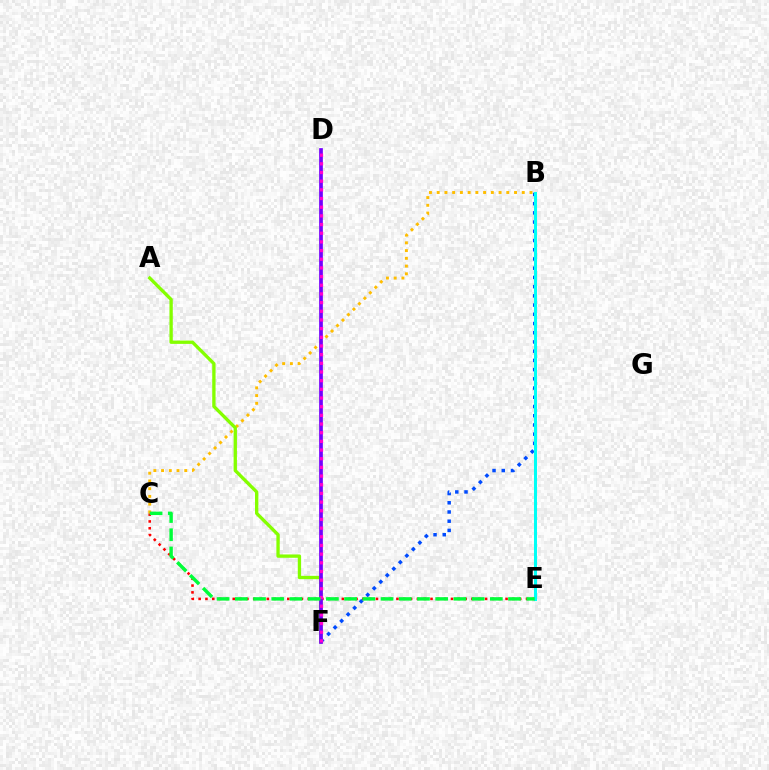{('C', 'E'): [{'color': '#ff0000', 'line_style': 'dotted', 'thickness': 1.85}, {'color': '#00ff39', 'line_style': 'dashed', 'thickness': 2.47}], ('B', 'F'): [{'color': '#004bff', 'line_style': 'dotted', 'thickness': 2.51}], ('B', 'C'): [{'color': '#ffbd00', 'line_style': 'dotted', 'thickness': 2.1}], ('A', 'F'): [{'color': '#84ff00', 'line_style': 'solid', 'thickness': 2.39}], ('D', 'F'): [{'color': '#7200ff', 'line_style': 'solid', 'thickness': 2.67}, {'color': '#ff00cf', 'line_style': 'dotted', 'thickness': 2.36}], ('B', 'E'): [{'color': '#00fff6', 'line_style': 'solid', 'thickness': 2.19}]}